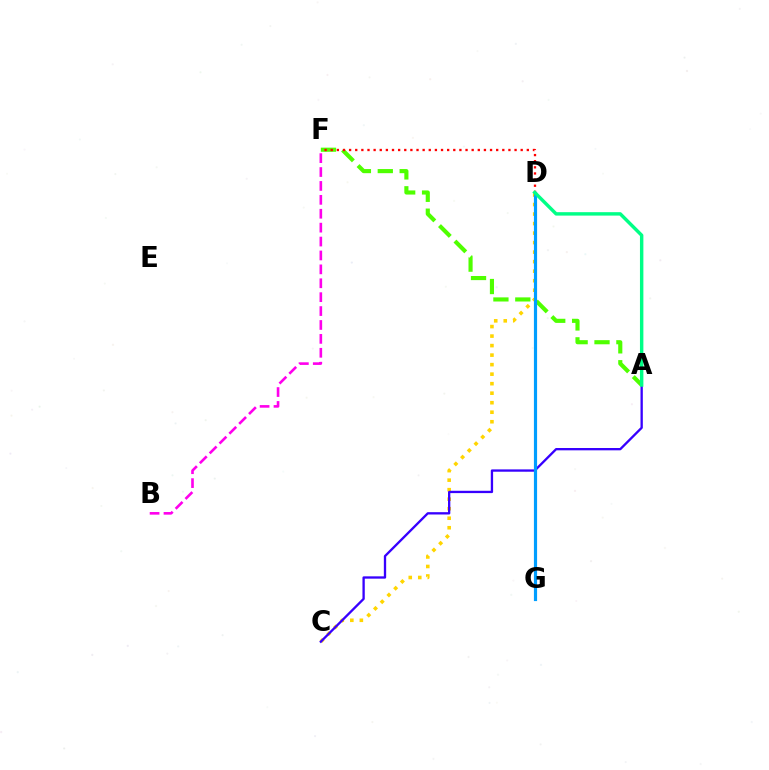{('C', 'D'): [{'color': '#ffd500', 'line_style': 'dotted', 'thickness': 2.59}], ('A', 'C'): [{'color': '#3700ff', 'line_style': 'solid', 'thickness': 1.67}], ('A', 'F'): [{'color': '#4fff00', 'line_style': 'dashed', 'thickness': 2.97}], ('D', 'G'): [{'color': '#009eff', 'line_style': 'solid', 'thickness': 2.29}], ('B', 'F'): [{'color': '#ff00ed', 'line_style': 'dashed', 'thickness': 1.89}], ('D', 'F'): [{'color': '#ff0000', 'line_style': 'dotted', 'thickness': 1.66}], ('A', 'D'): [{'color': '#00ff86', 'line_style': 'solid', 'thickness': 2.47}]}